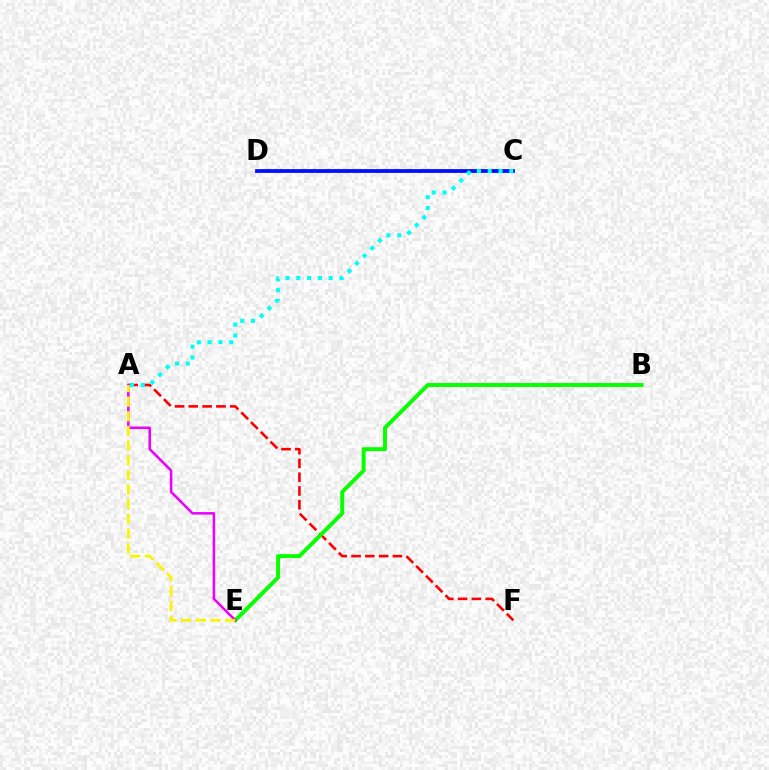{('C', 'D'): [{'color': '#0010ff', 'line_style': 'solid', 'thickness': 2.73}], ('A', 'F'): [{'color': '#ff0000', 'line_style': 'dashed', 'thickness': 1.88}], ('B', 'E'): [{'color': '#08ff00', 'line_style': 'solid', 'thickness': 2.82}], ('A', 'E'): [{'color': '#ee00ff', 'line_style': 'solid', 'thickness': 1.83}, {'color': '#fcf500', 'line_style': 'dashed', 'thickness': 1.99}], ('A', 'C'): [{'color': '#00fff6', 'line_style': 'dotted', 'thickness': 2.93}]}